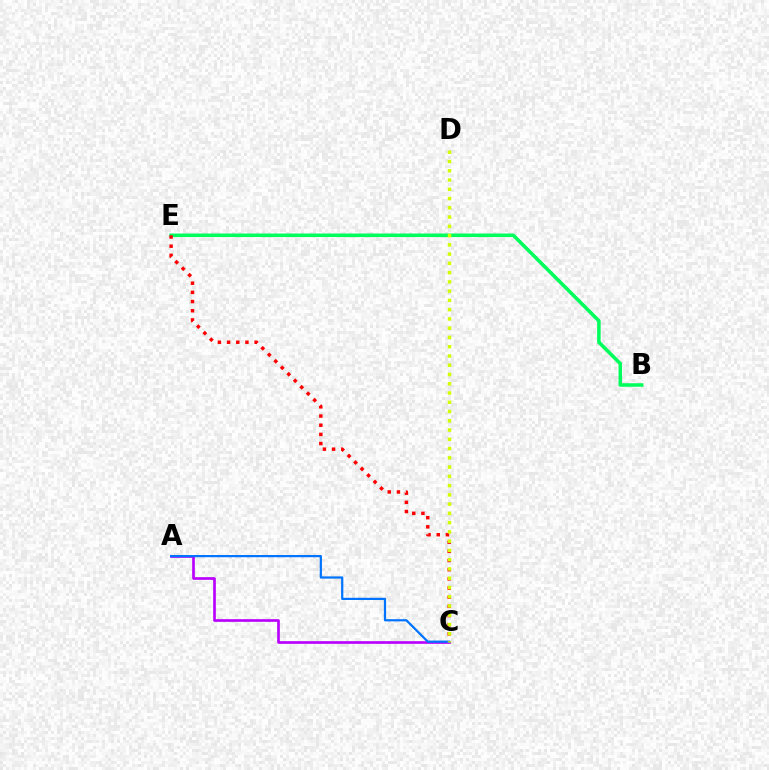{('B', 'E'): [{'color': '#00ff5c', 'line_style': 'solid', 'thickness': 2.55}], ('A', 'C'): [{'color': '#b900ff', 'line_style': 'solid', 'thickness': 1.92}, {'color': '#0074ff', 'line_style': 'solid', 'thickness': 1.6}], ('C', 'E'): [{'color': '#ff0000', 'line_style': 'dotted', 'thickness': 2.49}], ('C', 'D'): [{'color': '#d1ff00', 'line_style': 'dotted', 'thickness': 2.52}]}